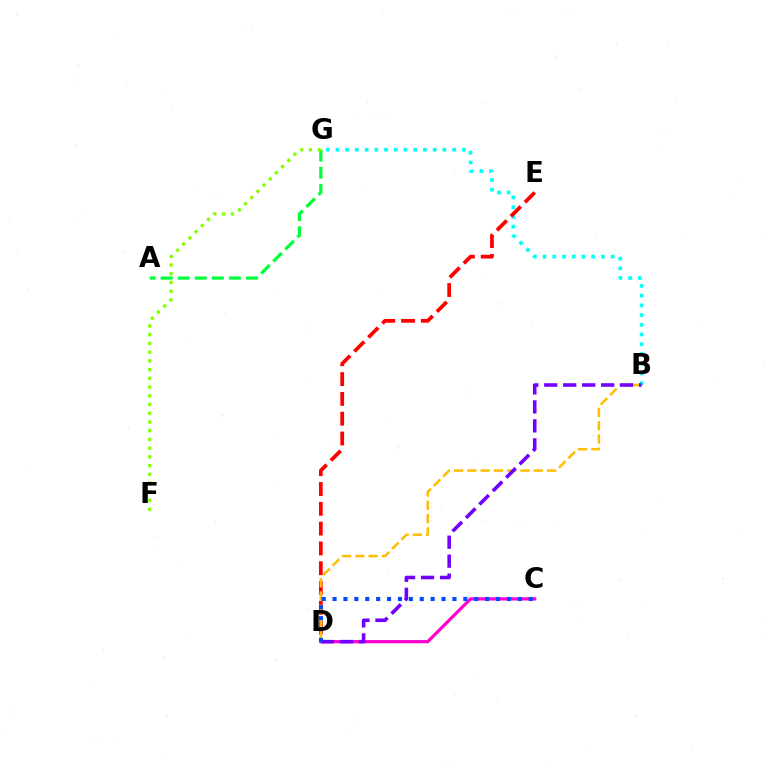{('B', 'G'): [{'color': '#00fff6', 'line_style': 'dotted', 'thickness': 2.64}], ('D', 'E'): [{'color': '#ff0000', 'line_style': 'dashed', 'thickness': 2.69}], ('C', 'D'): [{'color': '#ff00cf', 'line_style': 'solid', 'thickness': 2.32}, {'color': '#004bff', 'line_style': 'dotted', 'thickness': 2.96}], ('B', 'D'): [{'color': '#ffbd00', 'line_style': 'dashed', 'thickness': 1.8}, {'color': '#7200ff', 'line_style': 'dashed', 'thickness': 2.58}], ('A', 'G'): [{'color': '#00ff39', 'line_style': 'dashed', 'thickness': 2.32}], ('F', 'G'): [{'color': '#84ff00', 'line_style': 'dotted', 'thickness': 2.37}]}